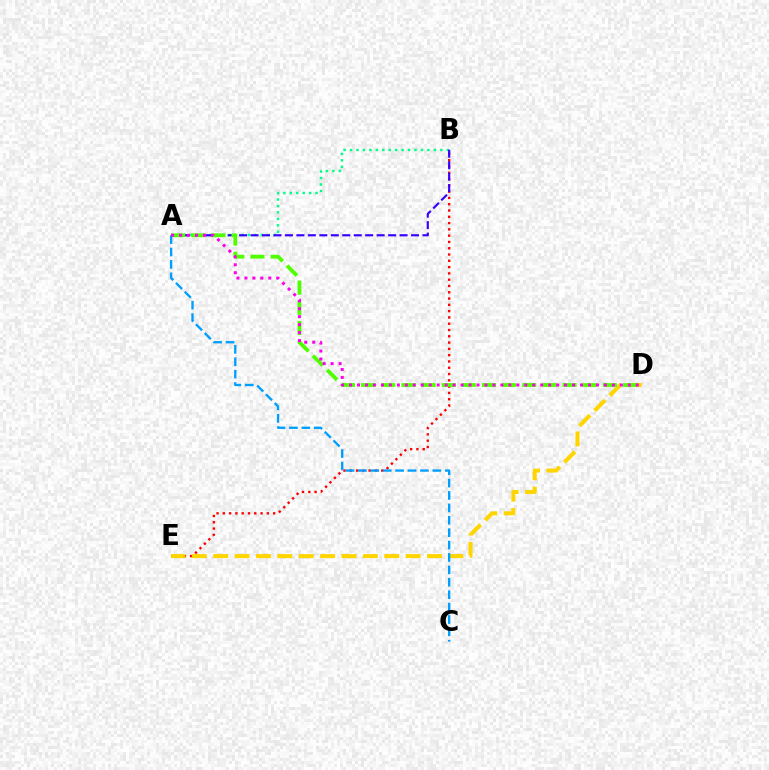{('A', 'B'): [{'color': '#00ff86', 'line_style': 'dotted', 'thickness': 1.75}, {'color': '#3700ff', 'line_style': 'dashed', 'thickness': 1.56}], ('B', 'E'): [{'color': '#ff0000', 'line_style': 'dotted', 'thickness': 1.71}], ('D', 'E'): [{'color': '#ffd500', 'line_style': 'dashed', 'thickness': 2.9}], ('A', 'D'): [{'color': '#4fff00', 'line_style': 'dashed', 'thickness': 2.74}, {'color': '#ff00ed', 'line_style': 'dotted', 'thickness': 2.16}], ('A', 'C'): [{'color': '#009eff', 'line_style': 'dashed', 'thickness': 1.69}]}